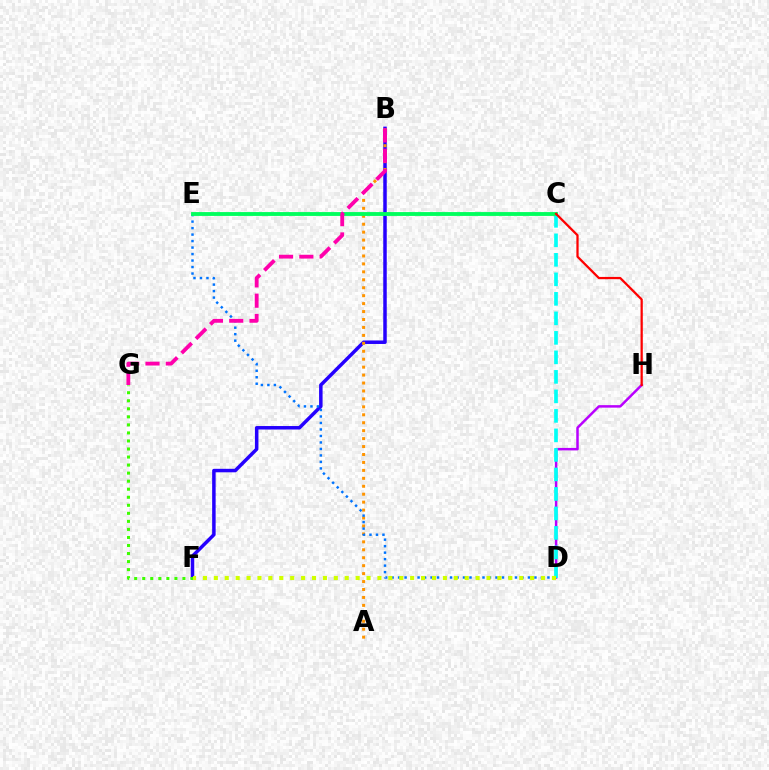{('B', 'F'): [{'color': '#2500ff', 'line_style': 'solid', 'thickness': 2.51}], ('D', 'H'): [{'color': '#b900ff', 'line_style': 'solid', 'thickness': 1.79}], ('F', 'G'): [{'color': '#3dff00', 'line_style': 'dotted', 'thickness': 2.18}], ('A', 'B'): [{'color': '#ff9400', 'line_style': 'dotted', 'thickness': 2.16}], ('C', 'D'): [{'color': '#00fff6', 'line_style': 'dashed', 'thickness': 2.65}], ('D', 'E'): [{'color': '#0074ff', 'line_style': 'dotted', 'thickness': 1.76}], ('C', 'E'): [{'color': '#00ff5c', 'line_style': 'solid', 'thickness': 2.77}], ('B', 'G'): [{'color': '#ff00ac', 'line_style': 'dashed', 'thickness': 2.76}], ('C', 'H'): [{'color': '#ff0000', 'line_style': 'solid', 'thickness': 1.63}], ('D', 'F'): [{'color': '#d1ff00', 'line_style': 'dotted', 'thickness': 2.96}]}